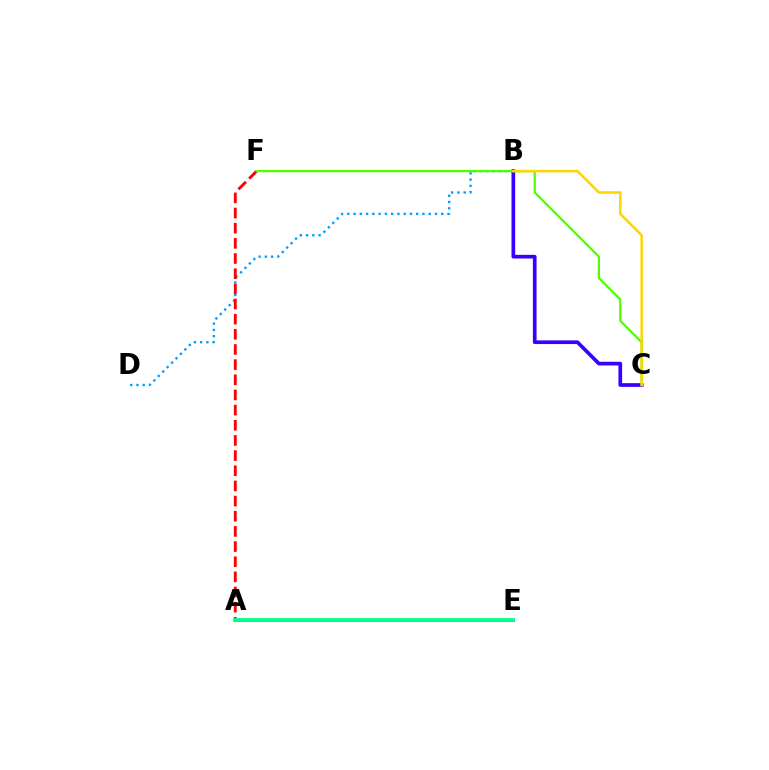{('B', 'D'): [{'color': '#009eff', 'line_style': 'dotted', 'thickness': 1.7}], ('A', 'F'): [{'color': '#ff0000', 'line_style': 'dashed', 'thickness': 2.06}], ('A', 'E'): [{'color': '#ff00ed', 'line_style': 'solid', 'thickness': 1.81}, {'color': '#00ff86', 'line_style': 'solid', 'thickness': 2.69}], ('B', 'C'): [{'color': '#3700ff', 'line_style': 'solid', 'thickness': 2.65}, {'color': '#ffd500', 'line_style': 'solid', 'thickness': 1.79}], ('C', 'F'): [{'color': '#4fff00', 'line_style': 'solid', 'thickness': 1.61}]}